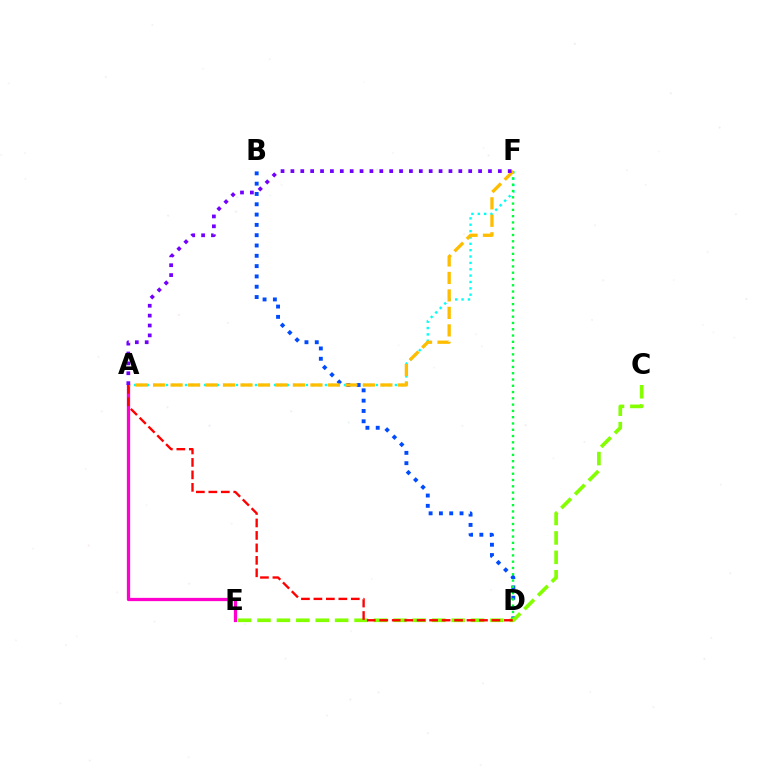{('A', 'F'): [{'color': '#00fff6', 'line_style': 'dotted', 'thickness': 1.73}, {'color': '#ffbd00', 'line_style': 'dashed', 'thickness': 2.37}, {'color': '#7200ff', 'line_style': 'dotted', 'thickness': 2.68}], ('B', 'D'): [{'color': '#004bff', 'line_style': 'dotted', 'thickness': 2.8}], ('D', 'F'): [{'color': '#00ff39', 'line_style': 'dotted', 'thickness': 1.71}], ('C', 'E'): [{'color': '#84ff00', 'line_style': 'dashed', 'thickness': 2.64}], ('A', 'E'): [{'color': '#ff00cf', 'line_style': 'solid', 'thickness': 2.35}], ('A', 'D'): [{'color': '#ff0000', 'line_style': 'dashed', 'thickness': 1.69}]}